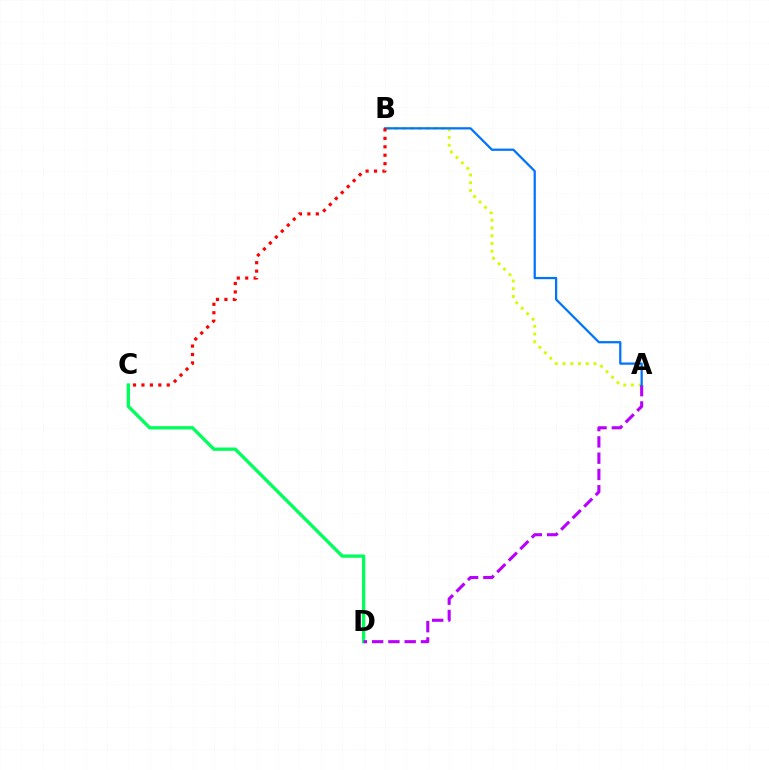{('A', 'B'): [{'color': '#d1ff00', 'line_style': 'dotted', 'thickness': 2.1}, {'color': '#0074ff', 'line_style': 'solid', 'thickness': 1.62}], ('C', 'D'): [{'color': '#00ff5c', 'line_style': 'solid', 'thickness': 2.38}], ('A', 'D'): [{'color': '#b900ff', 'line_style': 'dashed', 'thickness': 2.21}], ('B', 'C'): [{'color': '#ff0000', 'line_style': 'dotted', 'thickness': 2.29}]}